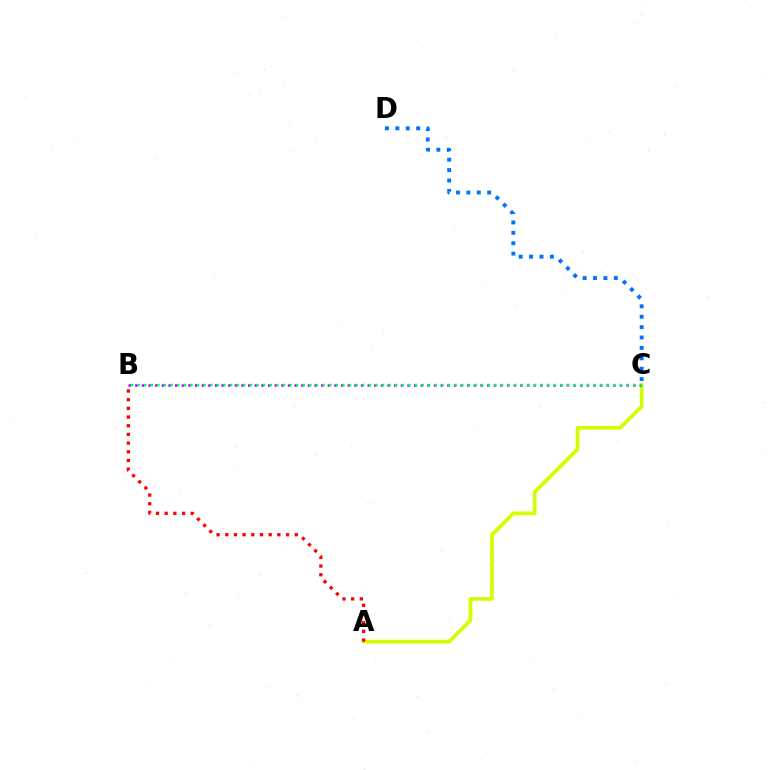{('A', 'C'): [{'color': '#d1ff00', 'line_style': 'solid', 'thickness': 2.66}], ('B', 'C'): [{'color': '#b900ff', 'line_style': 'dotted', 'thickness': 1.8}, {'color': '#00ff5c', 'line_style': 'dotted', 'thickness': 1.8}], ('A', 'B'): [{'color': '#ff0000', 'line_style': 'dotted', 'thickness': 2.36}], ('C', 'D'): [{'color': '#0074ff', 'line_style': 'dotted', 'thickness': 2.83}]}